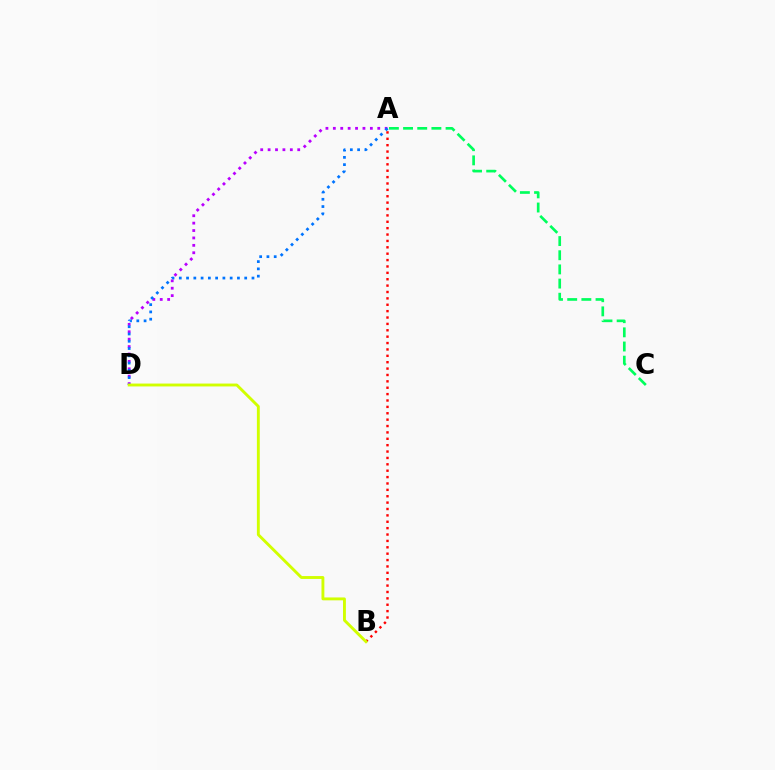{('A', 'D'): [{'color': '#b900ff', 'line_style': 'dotted', 'thickness': 2.01}, {'color': '#0074ff', 'line_style': 'dotted', 'thickness': 1.97}], ('A', 'B'): [{'color': '#ff0000', 'line_style': 'dotted', 'thickness': 1.73}], ('A', 'C'): [{'color': '#00ff5c', 'line_style': 'dashed', 'thickness': 1.92}], ('B', 'D'): [{'color': '#d1ff00', 'line_style': 'solid', 'thickness': 2.08}]}